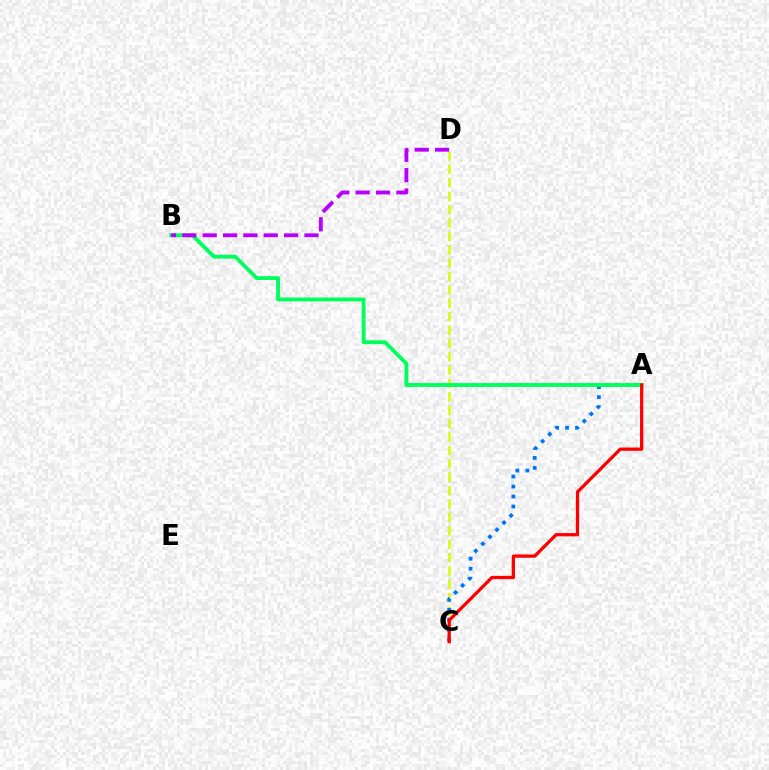{('C', 'D'): [{'color': '#d1ff00', 'line_style': 'dashed', 'thickness': 1.82}], ('A', 'C'): [{'color': '#0074ff', 'line_style': 'dotted', 'thickness': 2.71}, {'color': '#ff0000', 'line_style': 'solid', 'thickness': 2.35}], ('A', 'B'): [{'color': '#00ff5c', 'line_style': 'solid', 'thickness': 2.76}], ('B', 'D'): [{'color': '#b900ff', 'line_style': 'dashed', 'thickness': 2.77}]}